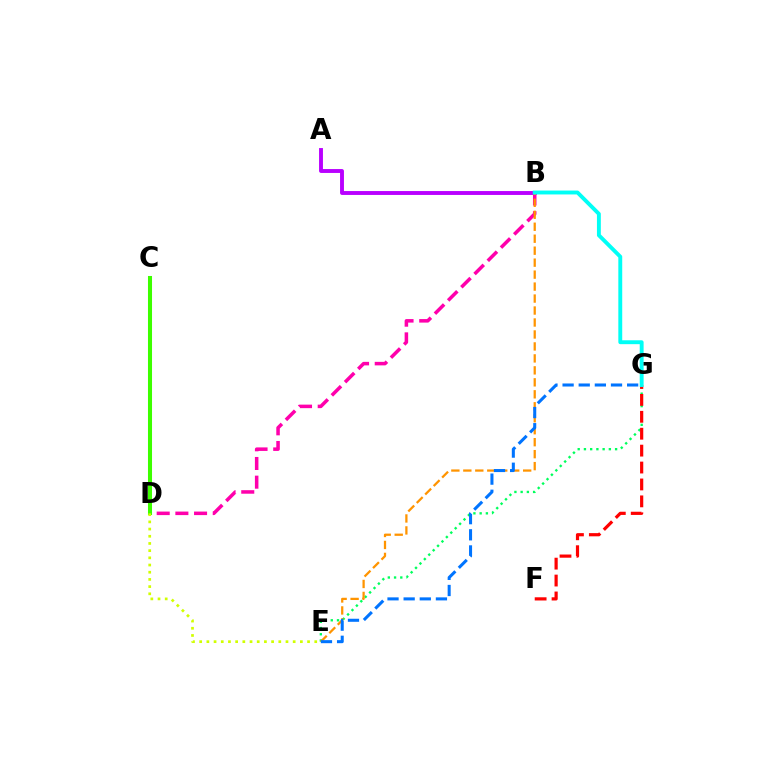{('B', 'D'): [{'color': '#ff00ac', 'line_style': 'dashed', 'thickness': 2.54}], ('E', 'G'): [{'color': '#00ff5c', 'line_style': 'dotted', 'thickness': 1.69}, {'color': '#0074ff', 'line_style': 'dashed', 'thickness': 2.19}], ('A', 'B'): [{'color': '#b900ff', 'line_style': 'solid', 'thickness': 2.8}], ('C', 'D'): [{'color': '#2500ff', 'line_style': 'dashed', 'thickness': 2.11}, {'color': '#3dff00', 'line_style': 'solid', 'thickness': 2.91}], ('B', 'E'): [{'color': '#ff9400', 'line_style': 'dashed', 'thickness': 1.63}], ('D', 'E'): [{'color': '#d1ff00', 'line_style': 'dotted', 'thickness': 1.95}], ('F', 'G'): [{'color': '#ff0000', 'line_style': 'dashed', 'thickness': 2.3}], ('B', 'G'): [{'color': '#00fff6', 'line_style': 'solid', 'thickness': 2.8}]}